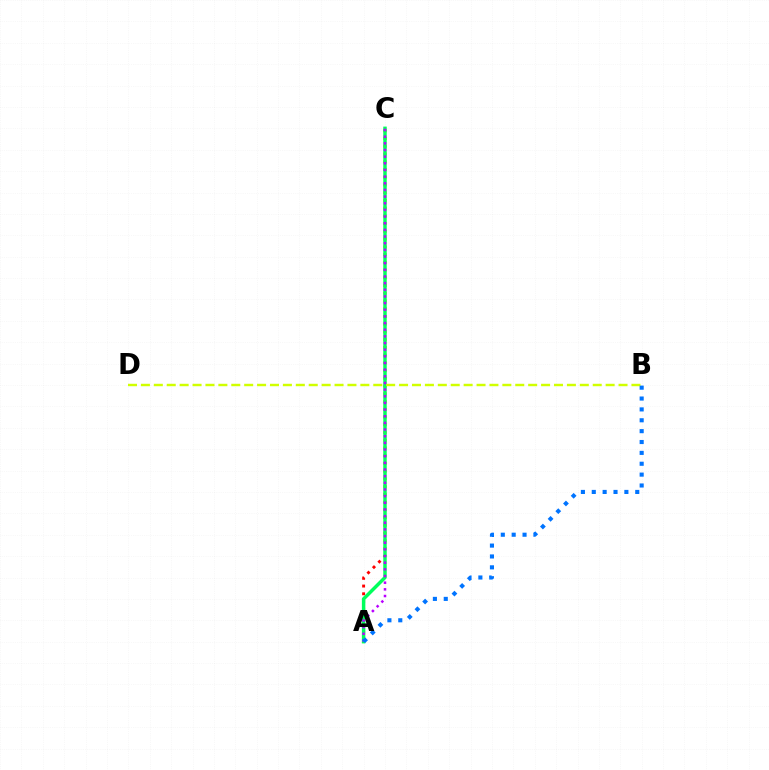{('A', 'C'): [{'color': '#ff0000', 'line_style': 'dotted', 'thickness': 2.1}, {'color': '#00ff5c', 'line_style': 'solid', 'thickness': 2.51}, {'color': '#b900ff', 'line_style': 'dotted', 'thickness': 1.81}], ('B', 'D'): [{'color': '#d1ff00', 'line_style': 'dashed', 'thickness': 1.75}], ('A', 'B'): [{'color': '#0074ff', 'line_style': 'dotted', 'thickness': 2.95}]}